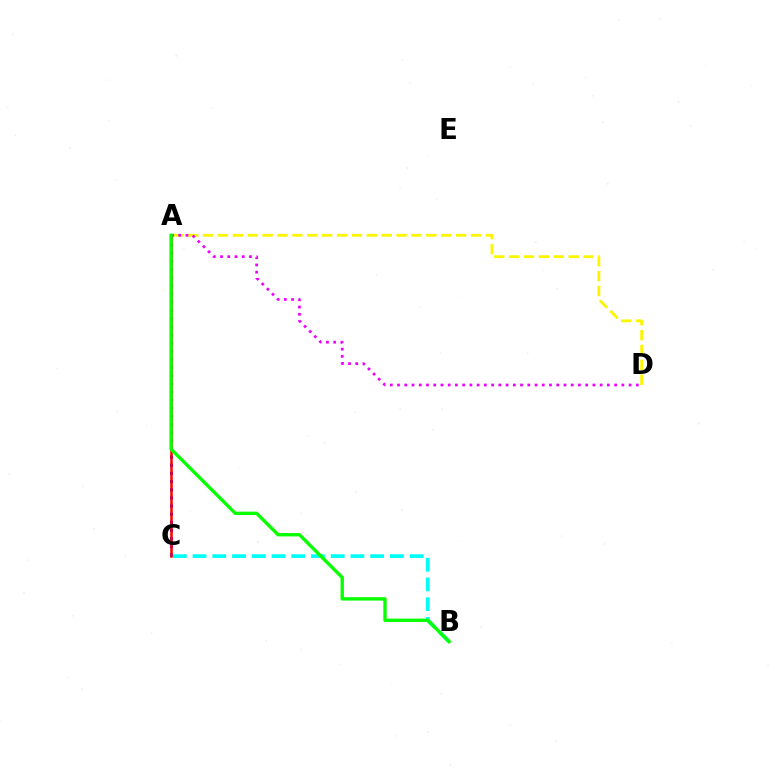{('A', 'D'): [{'color': '#fcf500', 'line_style': 'dashed', 'thickness': 2.02}, {'color': '#ee00ff', 'line_style': 'dotted', 'thickness': 1.97}], ('A', 'C'): [{'color': '#0010ff', 'line_style': 'dotted', 'thickness': 2.21}, {'color': '#ff0000', 'line_style': 'solid', 'thickness': 1.81}], ('B', 'C'): [{'color': '#00fff6', 'line_style': 'dashed', 'thickness': 2.68}], ('A', 'B'): [{'color': '#08ff00', 'line_style': 'solid', 'thickness': 2.42}]}